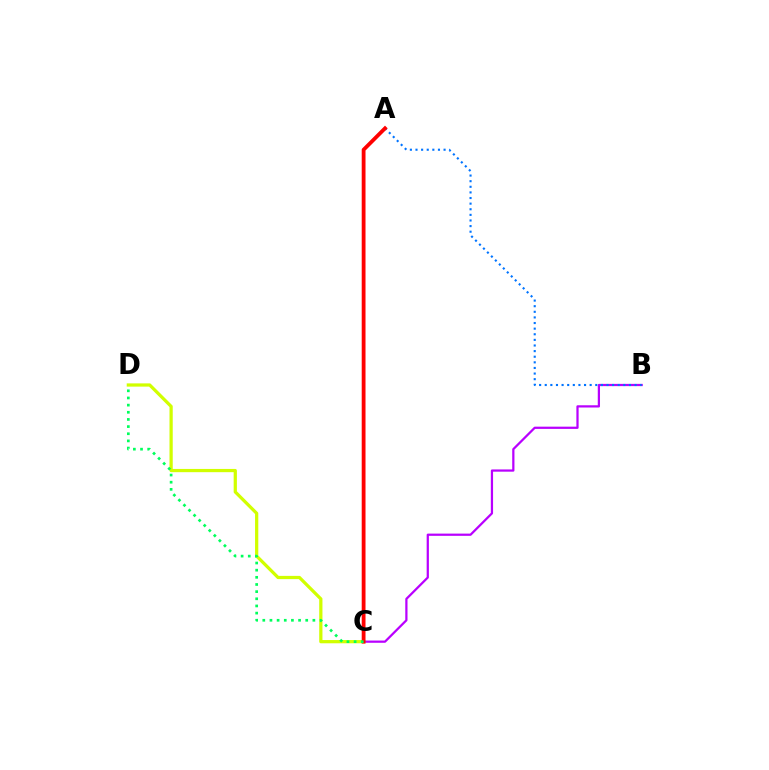{('B', 'C'): [{'color': '#b900ff', 'line_style': 'solid', 'thickness': 1.61}], ('C', 'D'): [{'color': '#d1ff00', 'line_style': 'solid', 'thickness': 2.33}, {'color': '#00ff5c', 'line_style': 'dotted', 'thickness': 1.94}], ('A', 'B'): [{'color': '#0074ff', 'line_style': 'dotted', 'thickness': 1.53}], ('A', 'C'): [{'color': '#ff0000', 'line_style': 'solid', 'thickness': 2.74}]}